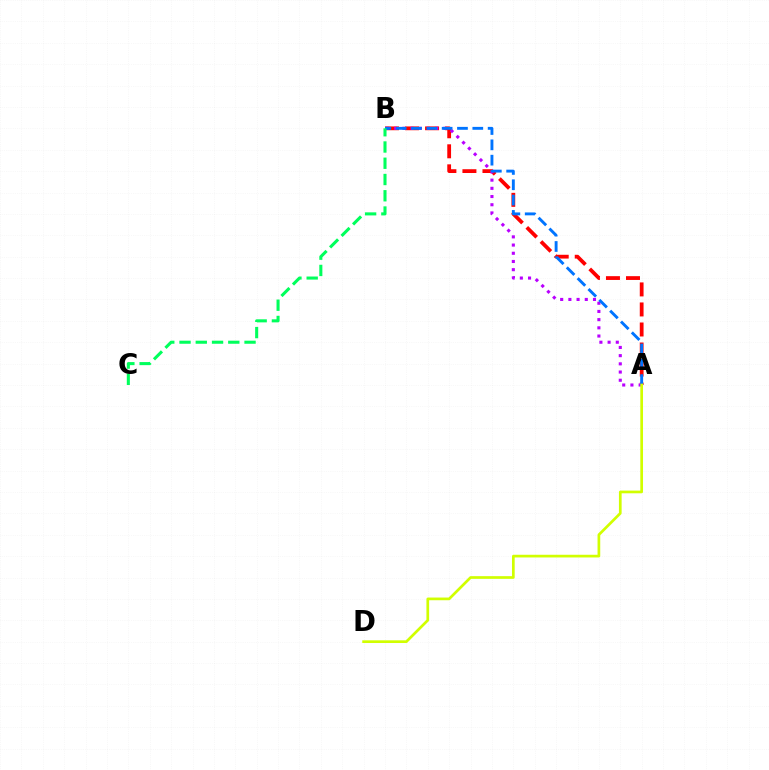{('A', 'B'): [{'color': '#ff0000', 'line_style': 'dashed', 'thickness': 2.72}, {'color': '#b900ff', 'line_style': 'dotted', 'thickness': 2.23}, {'color': '#0074ff', 'line_style': 'dashed', 'thickness': 2.08}], ('A', 'D'): [{'color': '#d1ff00', 'line_style': 'solid', 'thickness': 1.94}], ('B', 'C'): [{'color': '#00ff5c', 'line_style': 'dashed', 'thickness': 2.21}]}